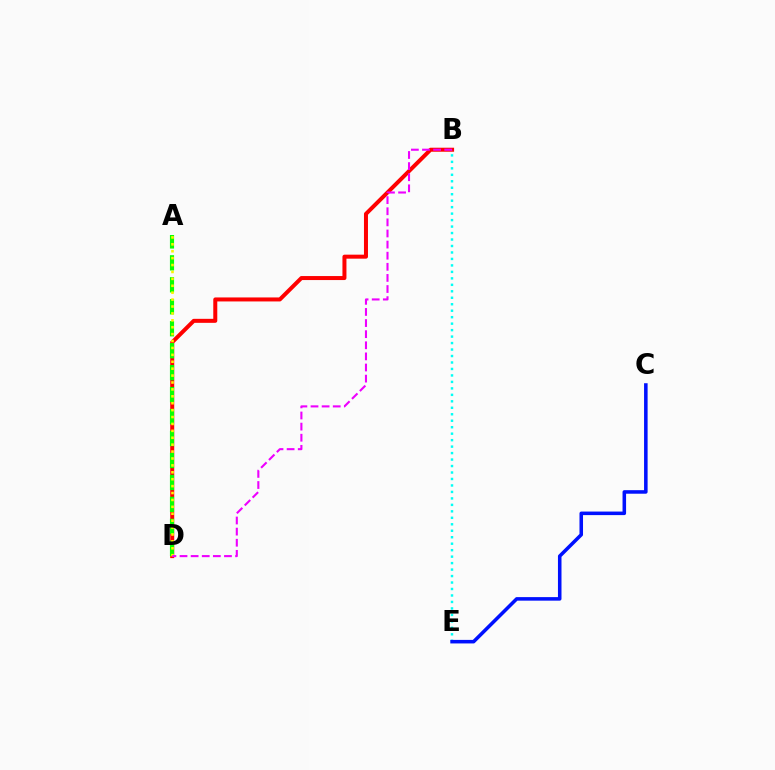{('B', 'D'): [{'color': '#ff0000', 'line_style': 'solid', 'thickness': 2.88}, {'color': '#ee00ff', 'line_style': 'dashed', 'thickness': 1.51}], ('A', 'D'): [{'color': '#08ff00', 'line_style': 'dashed', 'thickness': 2.98}, {'color': '#fcf500', 'line_style': 'dotted', 'thickness': 1.88}], ('B', 'E'): [{'color': '#00fff6', 'line_style': 'dotted', 'thickness': 1.76}], ('C', 'E'): [{'color': '#0010ff', 'line_style': 'solid', 'thickness': 2.55}]}